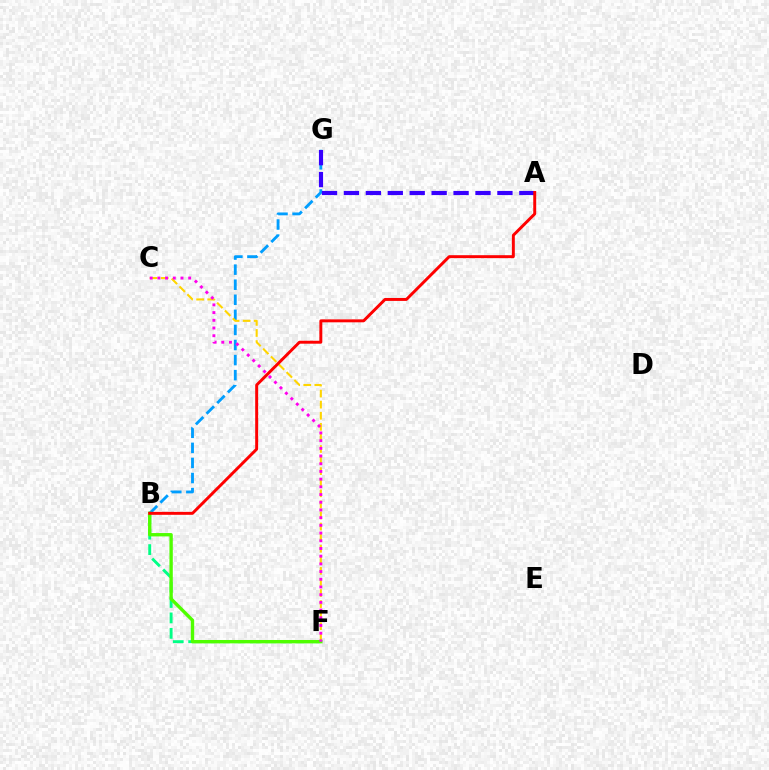{('B', 'F'): [{'color': '#00ff86', 'line_style': 'dashed', 'thickness': 2.1}, {'color': '#4fff00', 'line_style': 'solid', 'thickness': 2.42}], ('B', 'G'): [{'color': '#009eff', 'line_style': 'dashed', 'thickness': 2.05}], ('C', 'F'): [{'color': '#ffd500', 'line_style': 'dashed', 'thickness': 1.51}, {'color': '#ff00ed', 'line_style': 'dotted', 'thickness': 2.09}], ('A', 'G'): [{'color': '#3700ff', 'line_style': 'dashed', 'thickness': 2.98}], ('A', 'B'): [{'color': '#ff0000', 'line_style': 'solid', 'thickness': 2.12}]}